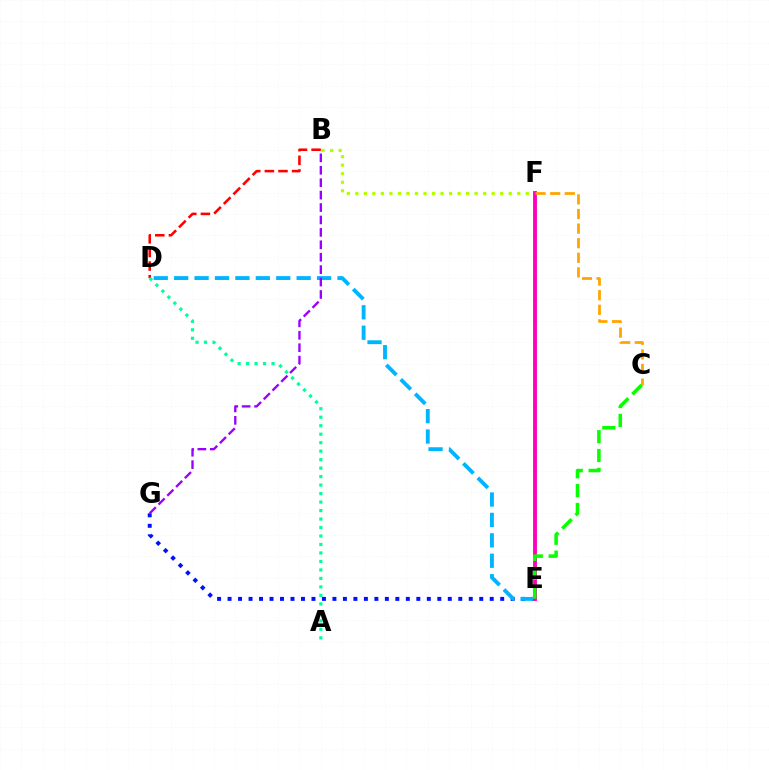{('B', 'F'): [{'color': '#b3ff00', 'line_style': 'dotted', 'thickness': 2.32}], ('E', 'G'): [{'color': '#0010ff', 'line_style': 'dotted', 'thickness': 2.85}], ('D', 'E'): [{'color': '#00b5ff', 'line_style': 'dashed', 'thickness': 2.77}], ('B', 'G'): [{'color': '#9b00ff', 'line_style': 'dashed', 'thickness': 1.69}], ('B', 'D'): [{'color': '#ff0000', 'line_style': 'dashed', 'thickness': 1.85}], ('E', 'F'): [{'color': '#ff00bd', 'line_style': 'solid', 'thickness': 2.78}], ('C', 'F'): [{'color': '#ffa500', 'line_style': 'dashed', 'thickness': 1.98}], ('C', 'E'): [{'color': '#08ff00', 'line_style': 'dashed', 'thickness': 2.56}], ('A', 'D'): [{'color': '#00ff9d', 'line_style': 'dotted', 'thickness': 2.31}]}